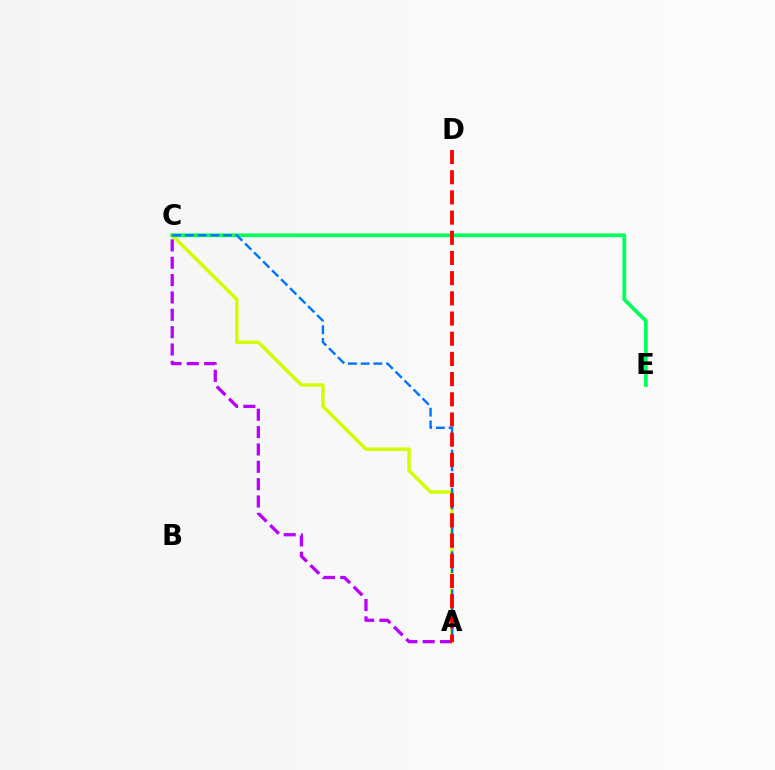{('A', 'C'): [{'color': '#d1ff00', 'line_style': 'solid', 'thickness': 2.52}, {'color': '#0074ff', 'line_style': 'dashed', 'thickness': 1.72}, {'color': '#b900ff', 'line_style': 'dashed', 'thickness': 2.36}], ('C', 'E'): [{'color': '#00ff5c', 'line_style': 'solid', 'thickness': 2.71}], ('A', 'D'): [{'color': '#ff0000', 'line_style': 'dashed', 'thickness': 2.74}]}